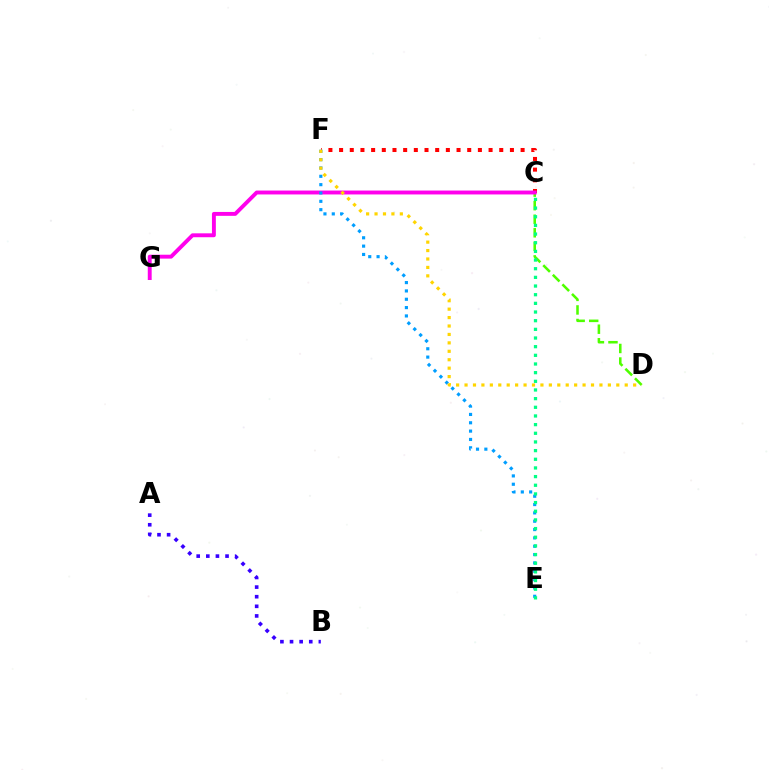{('C', 'D'): [{'color': '#4fff00', 'line_style': 'dashed', 'thickness': 1.84}], ('C', 'F'): [{'color': '#ff0000', 'line_style': 'dotted', 'thickness': 2.9}], ('C', 'G'): [{'color': '#ff00ed', 'line_style': 'solid', 'thickness': 2.81}], ('E', 'F'): [{'color': '#009eff', 'line_style': 'dotted', 'thickness': 2.27}], ('C', 'E'): [{'color': '#00ff86', 'line_style': 'dotted', 'thickness': 2.35}], ('A', 'B'): [{'color': '#3700ff', 'line_style': 'dotted', 'thickness': 2.61}], ('D', 'F'): [{'color': '#ffd500', 'line_style': 'dotted', 'thickness': 2.29}]}